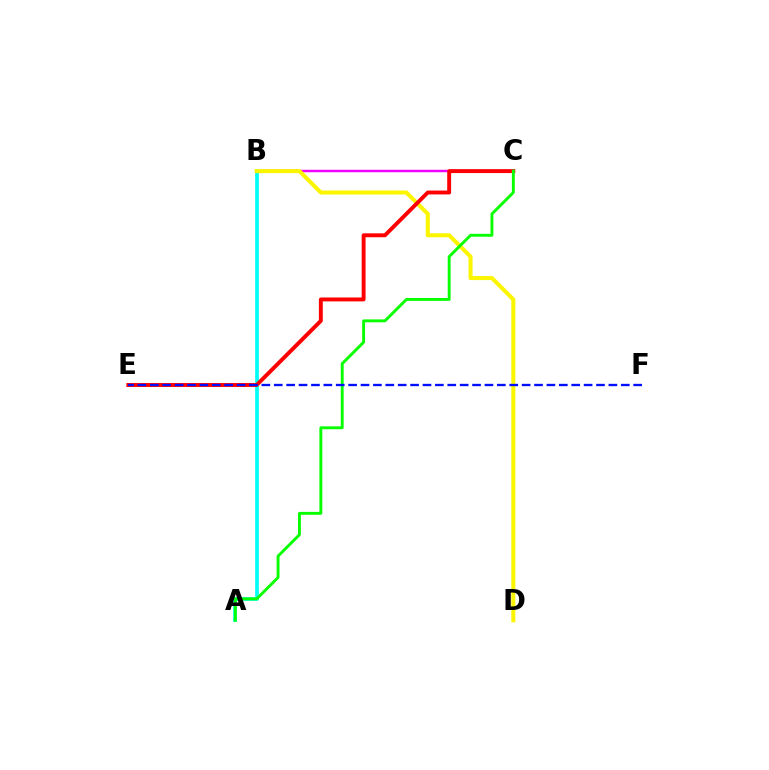{('B', 'C'): [{'color': '#ee00ff', 'line_style': 'solid', 'thickness': 1.77}], ('A', 'B'): [{'color': '#00fff6', 'line_style': 'solid', 'thickness': 2.66}], ('B', 'D'): [{'color': '#fcf500', 'line_style': 'solid', 'thickness': 2.91}], ('C', 'E'): [{'color': '#ff0000', 'line_style': 'solid', 'thickness': 2.81}], ('A', 'C'): [{'color': '#08ff00', 'line_style': 'solid', 'thickness': 2.08}], ('E', 'F'): [{'color': '#0010ff', 'line_style': 'dashed', 'thickness': 1.68}]}